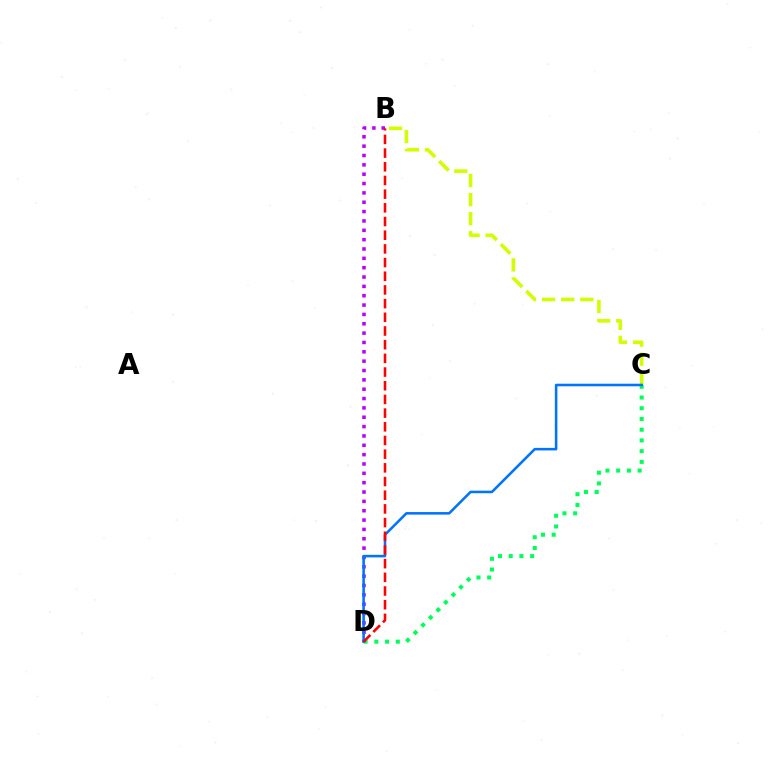{('C', 'D'): [{'color': '#00ff5c', 'line_style': 'dotted', 'thickness': 2.91}, {'color': '#0074ff', 'line_style': 'solid', 'thickness': 1.85}], ('B', 'D'): [{'color': '#b900ff', 'line_style': 'dotted', 'thickness': 2.54}, {'color': '#ff0000', 'line_style': 'dashed', 'thickness': 1.86}], ('B', 'C'): [{'color': '#d1ff00', 'line_style': 'dashed', 'thickness': 2.6}]}